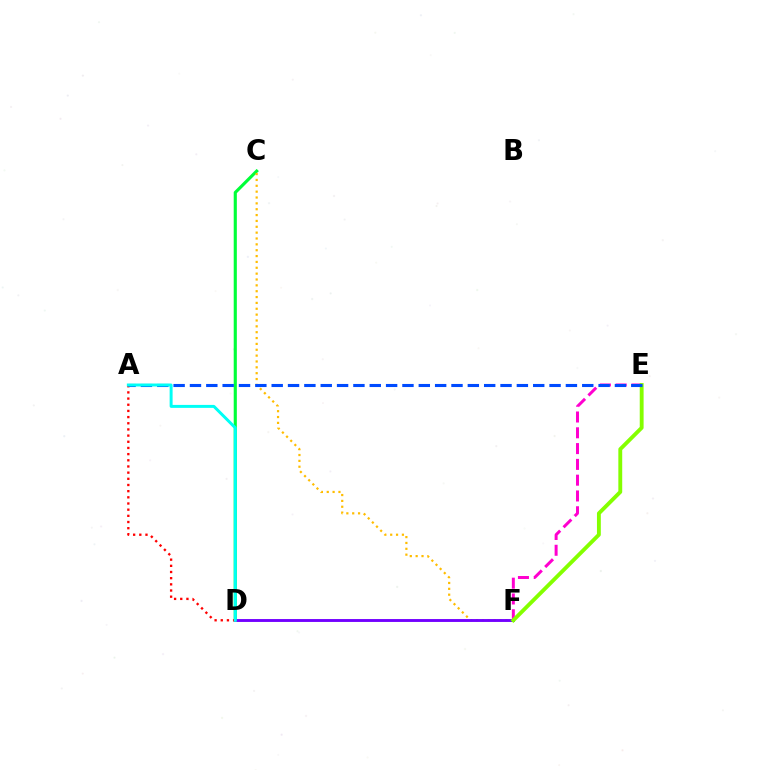{('C', 'D'): [{'color': '#00ff39', 'line_style': 'solid', 'thickness': 2.26}], ('C', 'F'): [{'color': '#ffbd00', 'line_style': 'dotted', 'thickness': 1.59}], ('D', 'F'): [{'color': '#7200ff', 'line_style': 'solid', 'thickness': 2.08}], ('E', 'F'): [{'color': '#ff00cf', 'line_style': 'dashed', 'thickness': 2.15}, {'color': '#84ff00', 'line_style': 'solid', 'thickness': 2.79}], ('A', 'D'): [{'color': '#ff0000', 'line_style': 'dotted', 'thickness': 1.68}, {'color': '#00fff6', 'line_style': 'solid', 'thickness': 2.13}], ('A', 'E'): [{'color': '#004bff', 'line_style': 'dashed', 'thickness': 2.22}]}